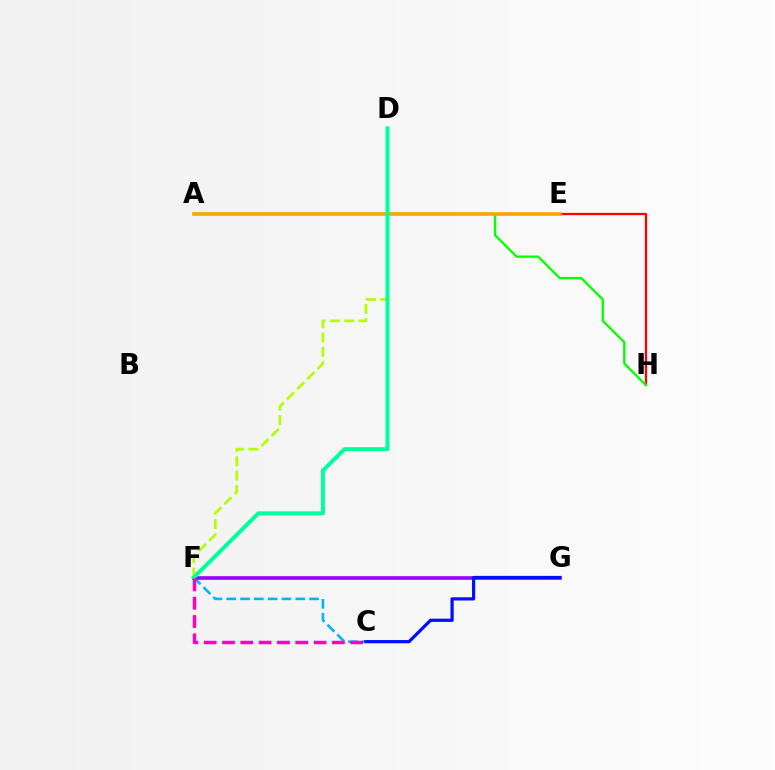{('D', 'F'): [{'color': '#b3ff00', 'line_style': 'dashed', 'thickness': 1.95}, {'color': '#00ff9d', 'line_style': 'solid', 'thickness': 2.89}], ('C', 'F'): [{'color': '#00b5ff', 'line_style': 'dashed', 'thickness': 1.88}, {'color': '#ff00bd', 'line_style': 'dashed', 'thickness': 2.49}], ('E', 'H'): [{'color': '#ff0000', 'line_style': 'solid', 'thickness': 1.63}], ('F', 'G'): [{'color': '#9b00ff', 'line_style': 'solid', 'thickness': 2.61}], ('A', 'H'): [{'color': '#08ff00', 'line_style': 'solid', 'thickness': 1.68}], ('A', 'E'): [{'color': '#ffa500', 'line_style': 'solid', 'thickness': 2.62}], ('C', 'G'): [{'color': '#0010ff', 'line_style': 'solid', 'thickness': 2.33}]}